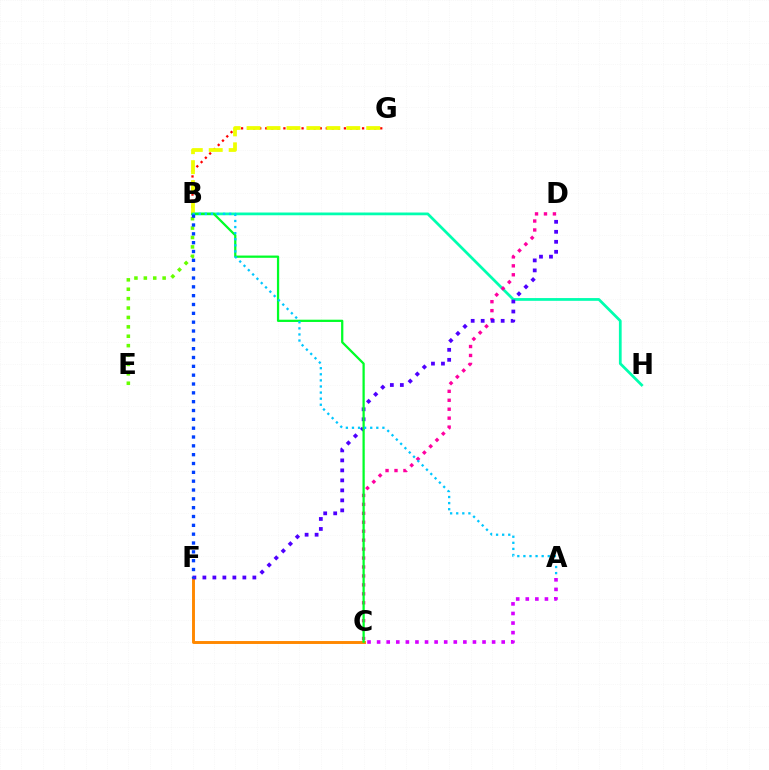{('B', 'G'): [{'color': '#ff0000', 'line_style': 'dotted', 'thickness': 1.64}, {'color': '#eeff00', 'line_style': 'dashed', 'thickness': 2.71}], ('C', 'F'): [{'color': '#ff8800', 'line_style': 'solid', 'thickness': 2.11}], ('B', 'H'): [{'color': '#00ffaf', 'line_style': 'solid', 'thickness': 1.98}], ('C', 'D'): [{'color': '#ff00a0', 'line_style': 'dotted', 'thickness': 2.43}], ('B', 'E'): [{'color': '#66ff00', 'line_style': 'dotted', 'thickness': 2.55}], ('D', 'F'): [{'color': '#4f00ff', 'line_style': 'dotted', 'thickness': 2.72}], ('B', 'C'): [{'color': '#00ff27', 'line_style': 'solid', 'thickness': 1.62}], ('A', 'B'): [{'color': '#00c7ff', 'line_style': 'dotted', 'thickness': 1.65}], ('A', 'C'): [{'color': '#d600ff', 'line_style': 'dotted', 'thickness': 2.6}], ('B', 'F'): [{'color': '#003fff', 'line_style': 'dotted', 'thickness': 2.4}]}